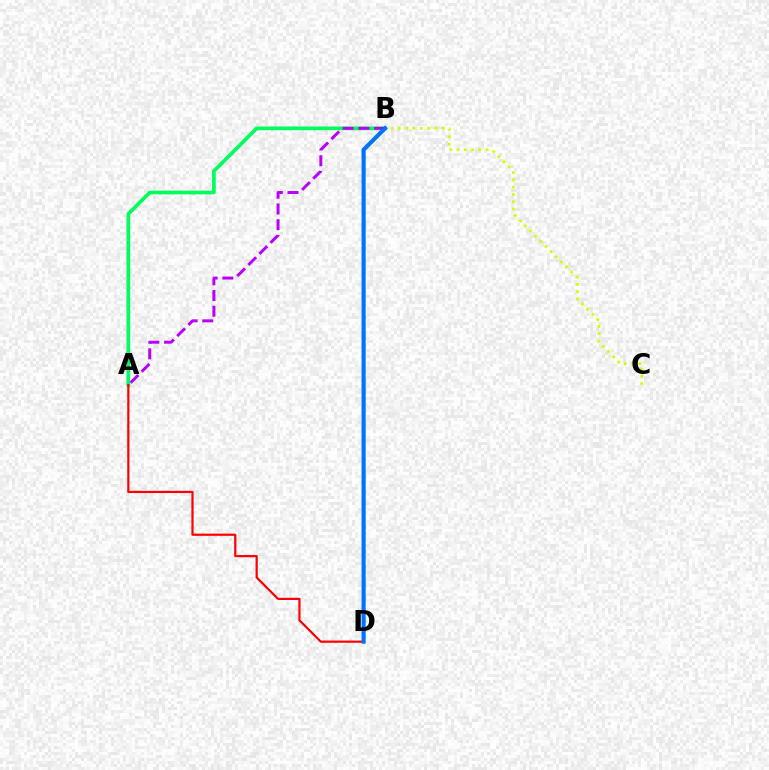{('A', 'B'): [{'color': '#00ff5c', 'line_style': 'solid', 'thickness': 2.68}, {'color': '#b900ff', 'line_style': 'dashed', 'thickness': 2.13}], ('A', 'D'): [{'color': '#ff0000', 'line_style': 'solid', 'thickness': 1.59}], ('B', 'C'): [{'color': '#d1ff00', 'line_style': 'dotted', 'thickness': 1.98}], ('B', 'D'): [{'color': '#0074ff', 'line_style': 'solid', 'thickness': 2.98}]}